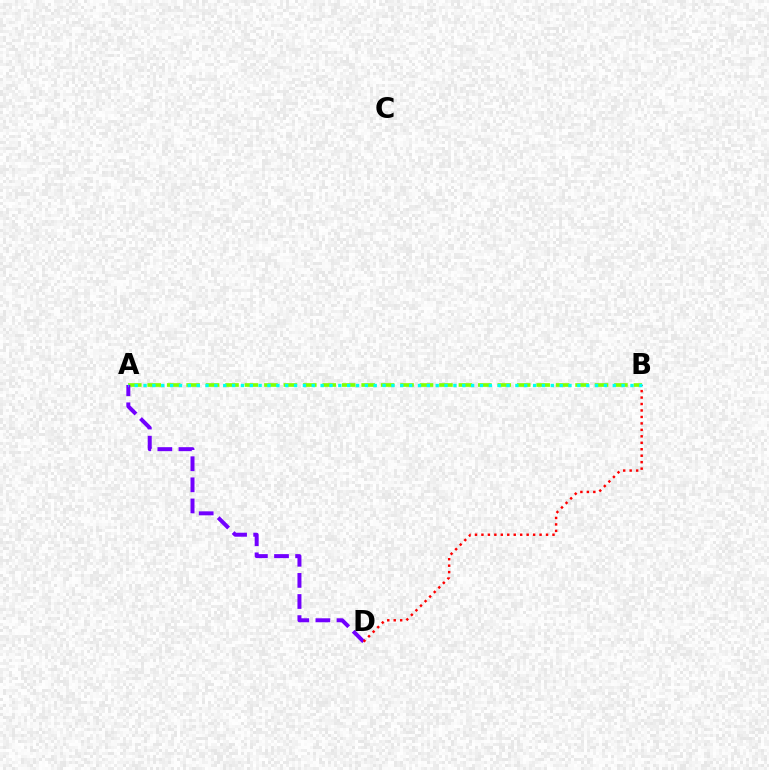{('A', 'B'): [{'color': '#84ff00', 'line_style': 'dashed', 'thickness': 2.64}, {'color': '#00fff6', 'line_style': 'dotted', 'thickness': 2.41}], ('A', 'D'): [{'color': '#7200ff', 'line_style': 'dashed', 'thickness': 2.87}], ('B', 'D'): [{'color': '#ff0000', 'line_style': 'dotted', 'thickness': 1.76}]}